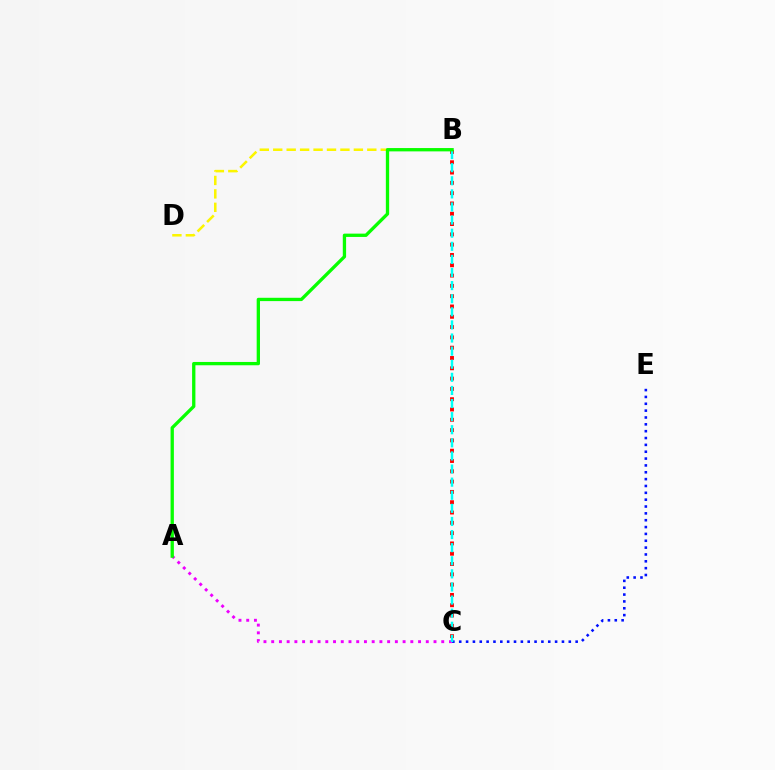{('B', 'D'): [{'color': '#fcf500', 'line_style': 'dashed', 'thickness': 1.83}], ('B', 'C'): [{'color': '#ff0000', 'line_style': 'dotted', 'thickness': 2.8}, {'color': '#00fff6', 'line_style': 'dashed', 'thickness': 1.78}], ('C', 'E'): [{'color': '#0010ff', 'line_style': 'dotted', 'thickness': 1.86}], ('A', 'C'): [{'color': '#ee00ff', 'line_style': 'dotted', 'thickness': 2.1}], ('A', 'B'): [{'color': '#08ff00', 'line_style': 'solid', 'thickness': 2.38}]}